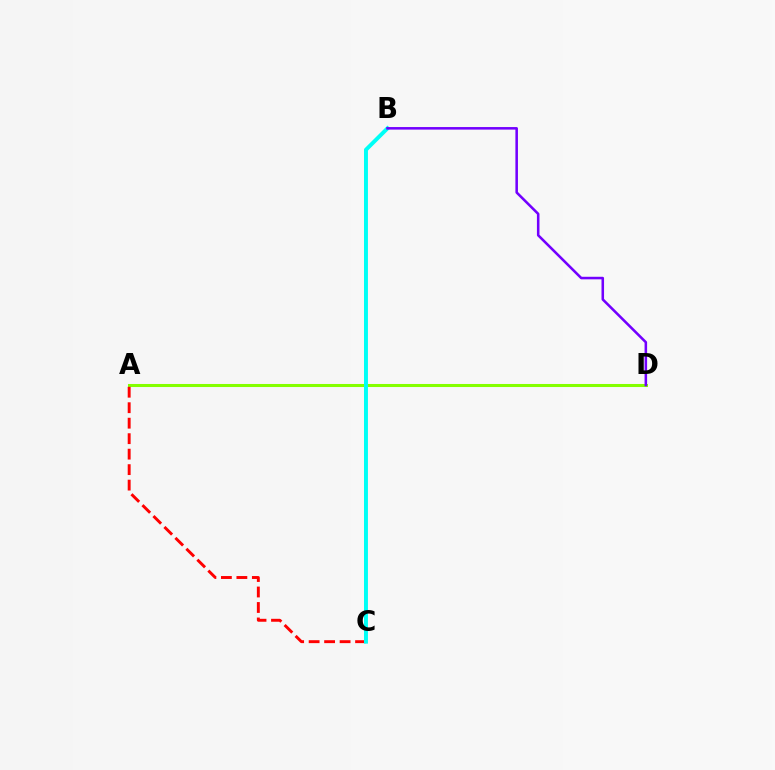{('A', 'D'): [{'color': '#84ff00', 'line_style': 'solid', 'thickness': 2.19}], ('A', 'C'): [{'color': '#ff0000', 'line_style': 'dashed', 'thickness': 2.1}], ('B', 'C'): [{'color': '#00fff6', 'line_style': 'solid', 'thickness': 2.84}], ('B', 'D'): [{'color': '#7200ff', 'line_style': 'solid', 'thickness': 1.83}]}